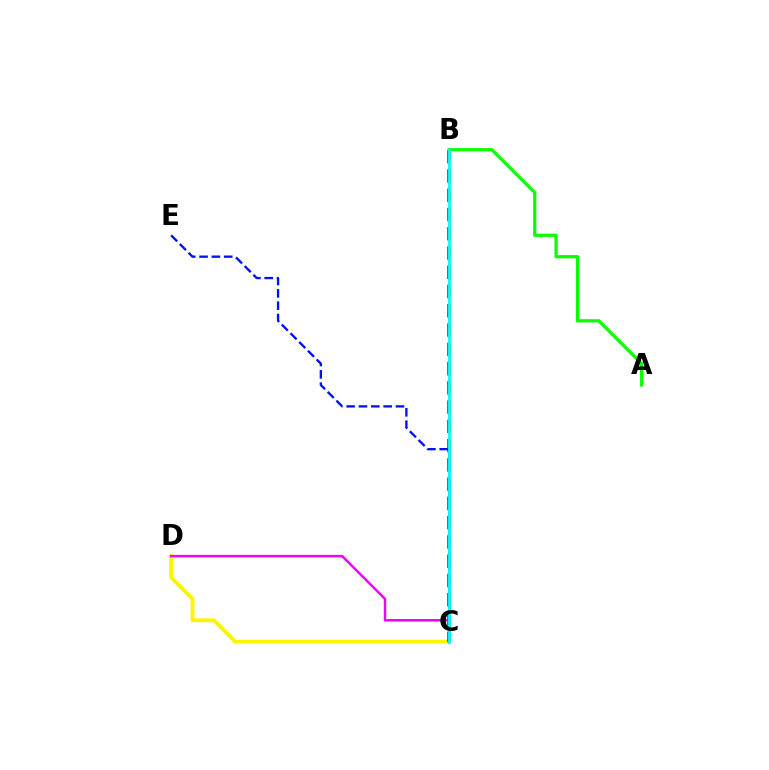{('C', 'D'): [{'color': '#fcf500', 'line_style': 'solid', 'thickness': 2.8}, {'color': '#ee00ff', 'line_style': 'solid', 'thickness': 1.78}], ('B', 'C'): [{'color': '#ff0000', 'line_style': 'dashed', 'thickness': 2.62}, {'color': '#00fff6', 'line_style': 'solid', 'thickness': 2.05}], ('A', 'B'): [{'color': '#08ff00', 'line_style': 'solid', 'thickness': 2.32}], ('C', 'E'): [{'color': '#0010ff', 'line_style': 'dashed', 'thickness': 1.68}]}